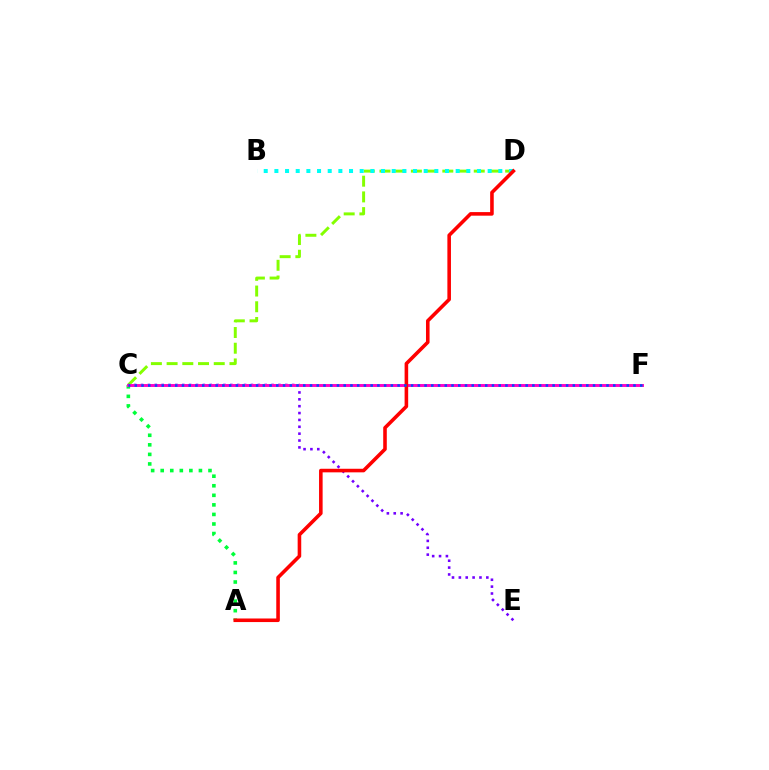{('C', 'D'): [{'color': '#84ff00', 'line_style': 'dashed', 'thickness': 2.13}], ('A', 'C'): [{'color': '#00ff39', 'line_style': 'dotted', 'thickness': 2.6}], ('C', 'E'): [{'color': '#7200ff', 'line_style': 'dotted', 'thickness': 1.87}], ('B', 'D'): [{'color': '#00fff6', 'line_style': 'dotted', 'thickness': 2.9}], ('C', 'F'): [{'color': '#ffbd00', 'line_style': 'solid', 'thickness': 2.09}, {'color': '#ff00cf', 'line_style': 'solid', 'thickness': 2.07}, {'color': '#004bff', 'line_style': 'dotted', 'thickness': 1.83}], ('A', 'D'): [{'color': '#ff0000', 'line_style': 'solid', 'thickness': 2.58}]}